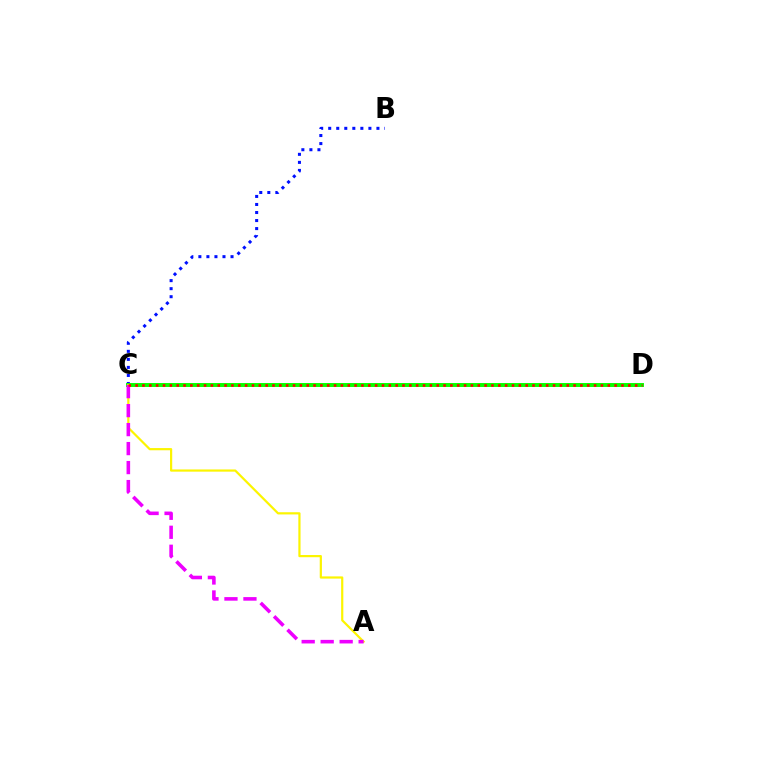{('C', 'D'): [{'color': '#00fff6', 'line_style': 'dashed', 'thickness': 1.6}, {'color': '#08ff00', 'line_style': 'solid', 'thickness': 2.83}, {'color': '#ff0000', 'line_style': 'dotted', 'thickness': 1.86}], ('B', 'C'): [{'color': '#0010ff', 'line_style': 'dotted', 'thickness': 2.18}], ('A', 'C'): [{'color': '#fcf500', 'line_style': 'solid', 'thickness': 1.59}, {'color': '#ee00ff', 'line_style': 'dashed', 'thickness': 2.58}]}